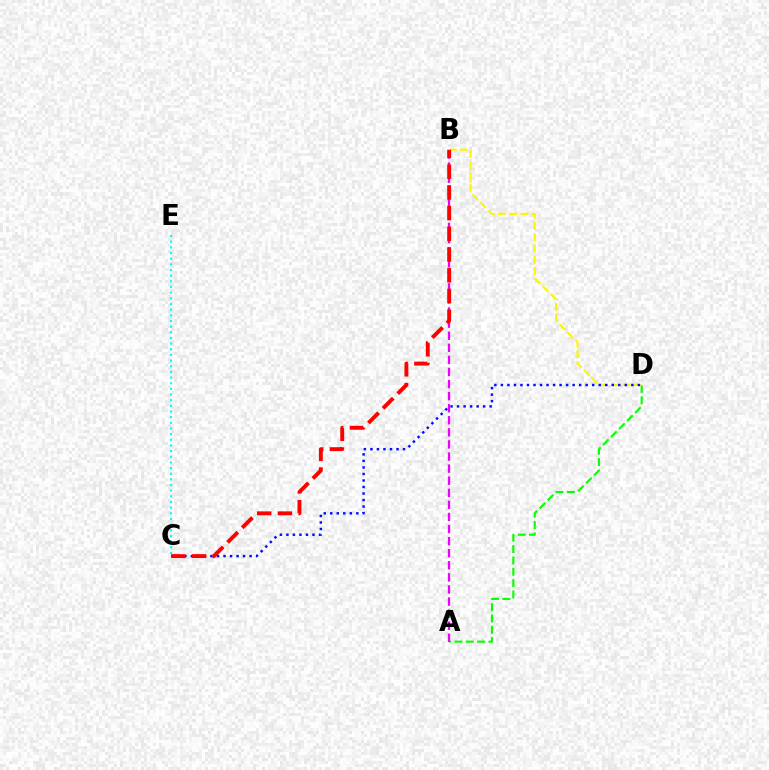{('A', 'D'): [{'color': '#08ff00', 'line_style': 'dashed', 'thickness': 1.54}], ('B', 'D'): [{'color': '#fcf500', 'line_style': 'dashed', 'thickness': 1.52}], ('C', 'D'): [{'color': '#0010ff', 'line_style': 'dotted', 'thickness': 1.77}], ('A', 'B'): [{'color': '#ee00ff', 'line_style': 'dashed', 'thickness': 1.64}], ('B', 'C'): [{'color': '#ff0000', 'line_style': 'dashed', 'thickness': 2.81}], ('C', 'E'): [{'color': '#00fff6', 'line_style': 'dotted', 'thickness': 1.54}]}